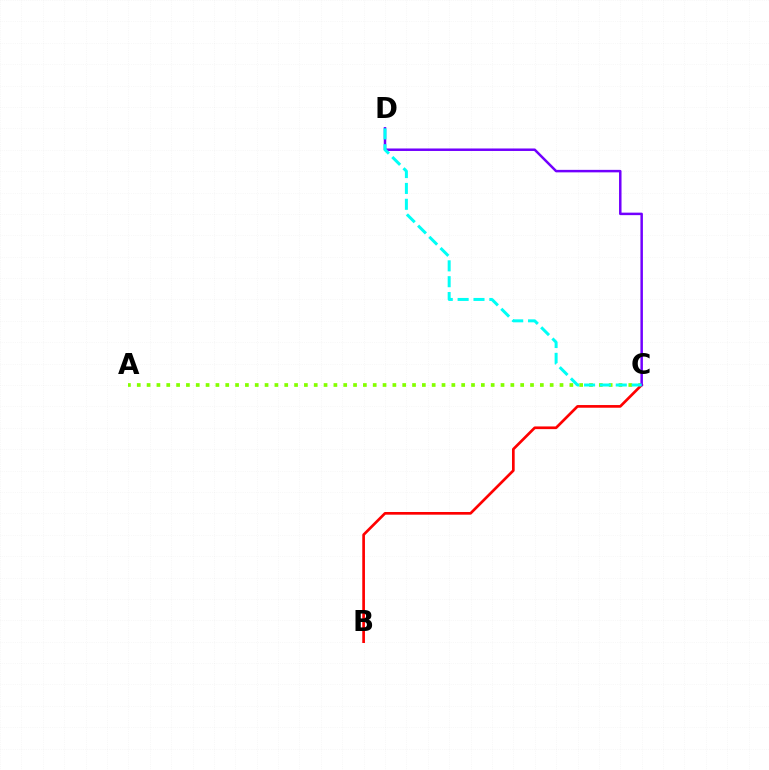{('A', 'C'): [{'color': '#84ff00', 'line_style': 'dotted', 'thickness': 2.67}], ('B', 'C'): [{'color': '#ff0000', 'line_style': 'solid', 'thickness': 1.93}], ('C', 'D'): [{'color': '#7200ff', 'line_style': 'solid', 'thickness': 1.79}, {'color': '#00fff6', 'line_style': 'dashed', 'thickness': 2.15}]}